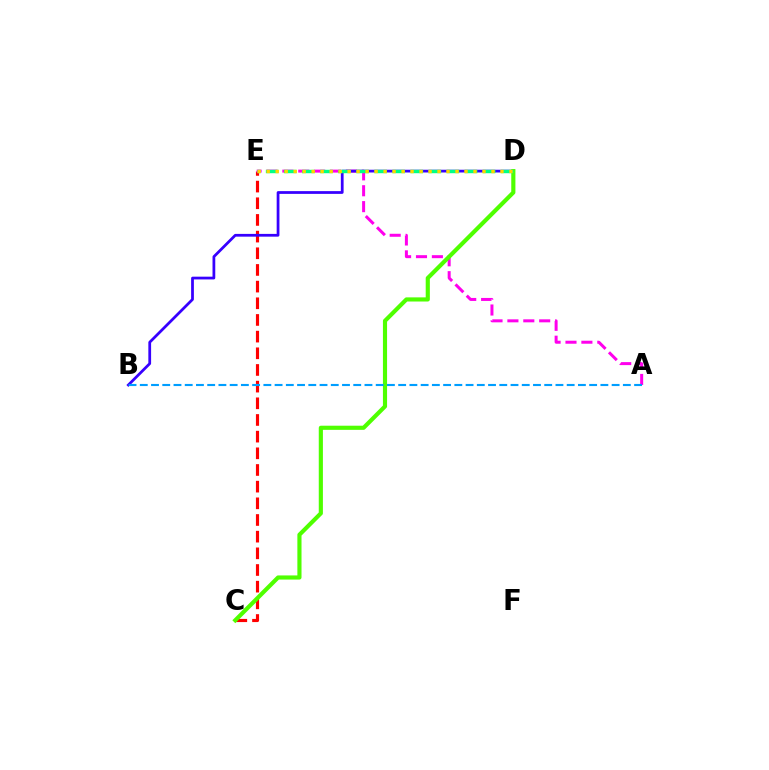{('C', 'E'): [{'color': '#ff0000', 'line_style': 'dashed', 'thickness': 2.26}], ('A', 'E'): [{'color': '#ff00ed', 'line_style': 'dashed', 'thickness': 2.16}], ('B', 'D'): [{'color': '#3700ff', 'line_style': 'solid', 'thickness': 1.99}], ('C', 'D'): [{'color': '#4fff00', 'line_style': 'solid', 'thickness': 2.98}], ('D', 'E'): [{'color': '#00ff86', 'line_style': 'dashed', 'thickness': 2.46}, {'color': '#ffd500', 'line_style': 'dotted', 'thickness': 2.44}], ('A', 'B'): [{'color': '#009eff', 'line_style': 'dashed', 'thickness': 1.53}]}